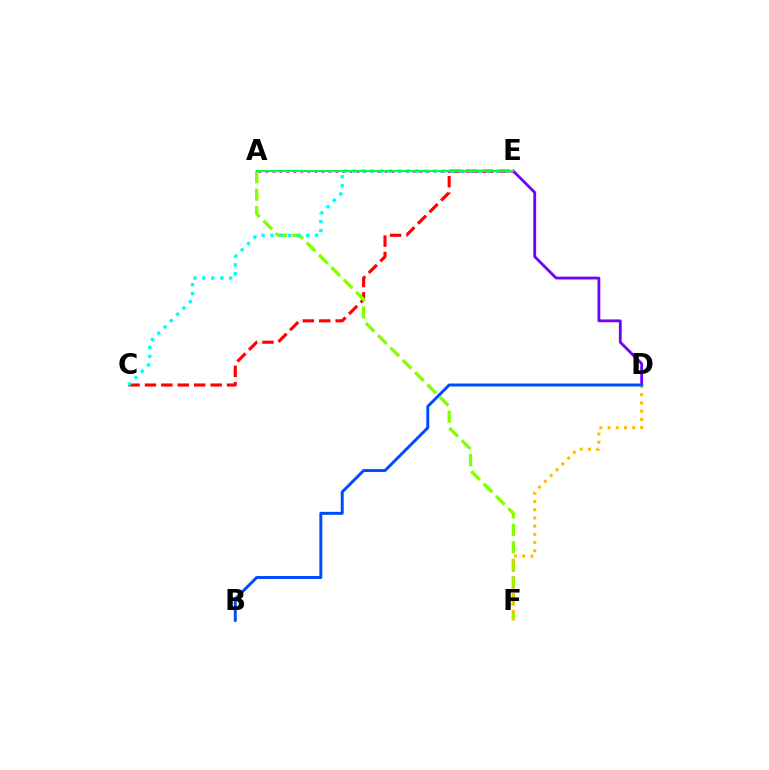{('A', 'E'): [{'color': '#ff00cf', 'line_style': 'dotted', 'thickness': 1.9}, {'color': '#00ff39', 'line_style': 'solid', 'thickness': 1.56}], ('C', 'E'): [{'color': '#ff0000', 'line_style': 'dashed', 'thickness': 2.23}, {'color': '#00fff6', 'line_style': 'dotted', 'thickness': 2.43}], ('A', 'F'): [{'color': '#84ff00', 'line_style': 'dashed', 'thickness': 2.37}], ('D', 'E'): [{'color': '#7200ff', 'line_style': 'solid', 'thickness': 2.03}], ('D', 'F'): [{'color': '#ffbd00', 'line_style': 'dotted', 'thickness': 2.23}], ('B', 'D'): [{'color': '#004bff', 'line_style': 'solid', 'thickness': 2.12}]}